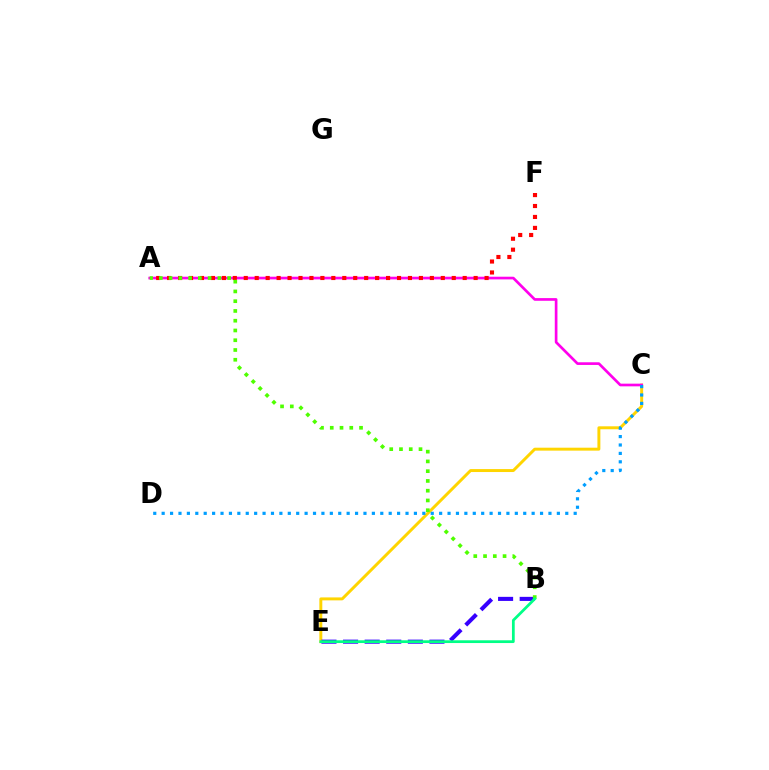{('C', 'E'): [{'color': '#ffd500', 'line_style': 'solid', 'thickness': 2.12}], ('B', 'E'): [{'color': '#3700ff', 'line_style': 'dashed', 'thickness': 2.93}, {'color': '#00ff86', 'line_style': 'solid', 'thickness': 1.98}], ('A', 'C'): [{'color': '#ff00ed', 'line_style': 'solid', 'thickness': 1.93}], ('A', 'F'): [{'color': '#ff0000', 'line_style': 'dotted', 'thickness': 2.97}], ('A', 'B'): [{'color': '#4fff00', 'line_style': 'dotted', 'thickness': 2.65}], ('C', 'D'): [{'color': '#009eff', 'line_style': 'dotted', 'thickness': 2.28}]}